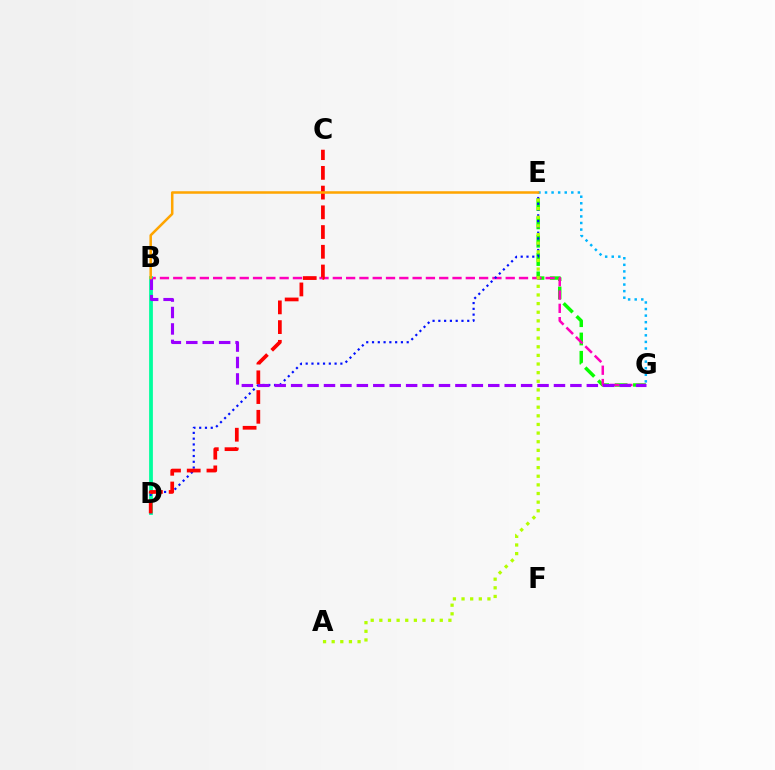{('E', 'G'): [{'color': '#08ff00', 'line_style': 'dashed', 'thickness': 2.49}, {'color': '#00b5ff', 'line_style': 'dotted', 'thickness': 1.79}], ('B', 'G'): [{'color': '#ff00bd', 'line_style': 'dashed', 'thickness': 1.81}, {'color': '#9b00ff', 'line_style': 'dashed', 'thickness': 2.23}], ('B', 'D'): [{'color': '#00ff9d', 'line_style': 'solid', 'thickness': 2.72}], ('D', 'E'): [{'color': '#0010ff', 'line_style': 'dotted', 'thickness': 1.57}], ('C', 'D'): [{'color': '#ff0000', 'line_style': 'dashed', 'thickness': 2.68}], ('A', 'E'): [{'color': '#b3ff00', 'line_style': 'dotted', 'thickness': 2.35}], ('B', 'E'): [{'color': '#ffa500', 'line_style': 'solid', 'thickness': 1.82}]}